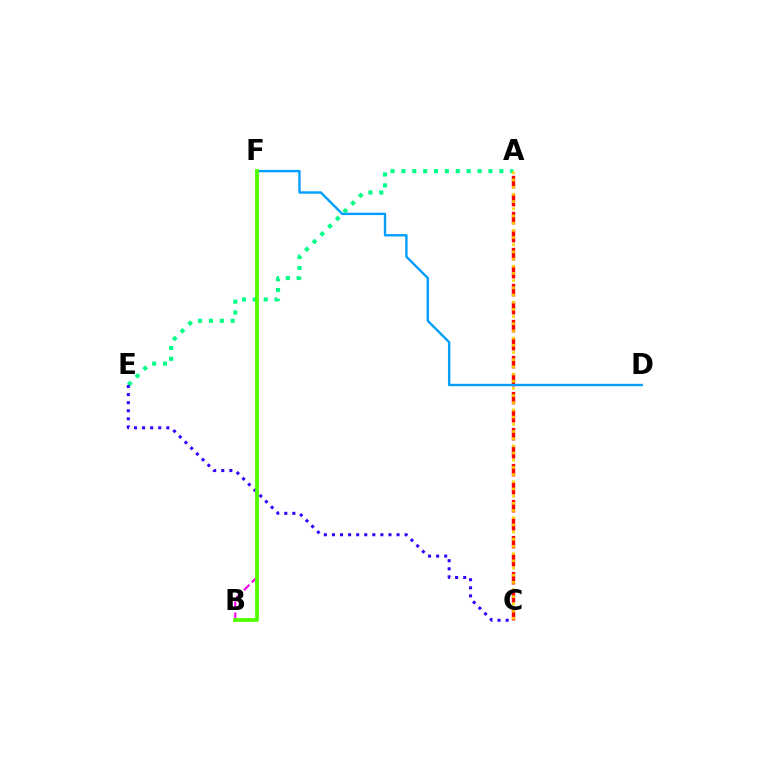{('B', 'F'): [{'color': '#ff00ed', 'line_style': 'dashed', 'thickness': 1.52}, {'color': '#4fff00', 'line_style': 'solid', 'thickness': 2.72}], ('A', 'E'): [{'color': '#00ff86', 'line_style': 'dotted', 'thickness': 2.96}], ('C', 'E'): [{'color': '#3700ff', 'line_style': 'dotted', 'thickness': 2.19}], ('A', 'C'): [{'color': '#ff0000', 'line_style': 'dashed', 'thickness': 2.45}, {'color': '#ffd500', 'line_style': 'dotted', 'thickness': 1.95}], ('D', 'F'): [{'color': '#009eff', 'line_style': 'solid', 'thickness': 1.71}]}